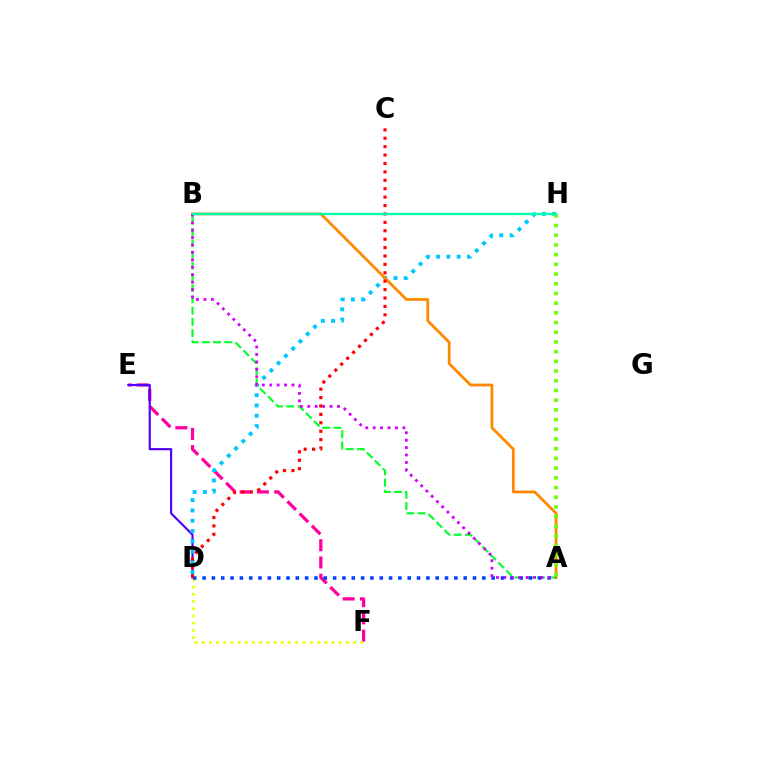{('E', 'F'): [{'color': '#ff00a0', 'line_style': 'dashed', 'thickness': 2.34}], ('D', 'E'): [{'color': '#4f00ff', 'line_style': 'solid', 'thickness': 1.56}], ('D', 'H'): [{'color': '#00c7ff', 'line_style': 'dotted', 'thickness': 2.8}], ('D', 'F'): [{'color': '#eeff00', 'line_style': 'dotted', 'thickness': 1.96}], ('A', 'B'): [{'color': '#ff8800', 'line_style': 'solid', 'thickness': 1.99}, {'color': '#00ff27', 'line_style': 'dashed', 'thickness': 1.53}, {'color': '#d600ff', 'line_style': 'dotted', 'thickness': 2.02}], ('A', 'D'): [{'color': '#003fff', 'line_style': 'dotted', 'thickness': 2.53}], ('C', 'D'): [{'color': '#ff0000', 'line_style': 'dotted', 'thickness': 2.28}], ('A', 'H'): [{'color': '#66ff00', 'line_style': 'dotted', 'thickness': 2.64}], ('B', 'H'): [{'color': '#00ffaf', 'line_style': 'solid', 'thickness': 1.71}]}